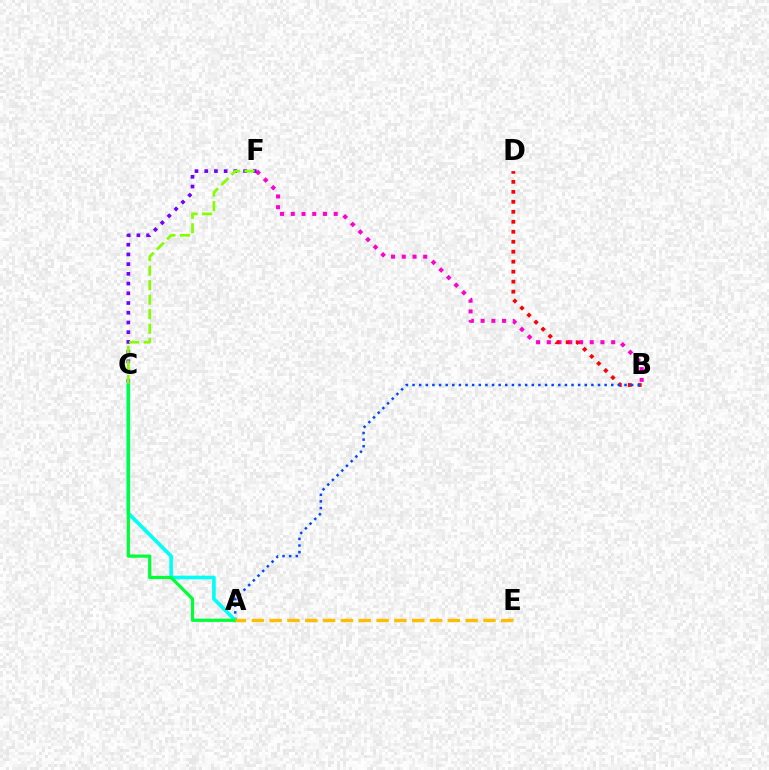{('B', 'F'): [{'color': '#ff00cf', 'line_style': 'dotted', 'thickness': 2.91}], ('C', 'F'): [{'color': '#7200ff', 'line_style': 'dotted', 'thickness': 2.64}, {'color': '#84ff00', 'line_style': 'dashed', 'thickness': 1.97}], ('B', 'D'): [{'color': '#ff0000', 'line_style': 'dotted', 'thickness': 2.71}], ('A', 'B'): [{'color': '#004bff', 'line_style': 'dotted', 'thickness': 1.8}], ('A', 'C'): [{'color': '#00fff6', 'line_style': 'solid', 'thickness': 2.61}, {'color': '#00ff39', 'line_style': 'solid', 'thickness': 2.31}], ('A', 'E'): [{'color': '#ffbd00', 'line_style': 'dashed', 'thickness': 2.42}]}